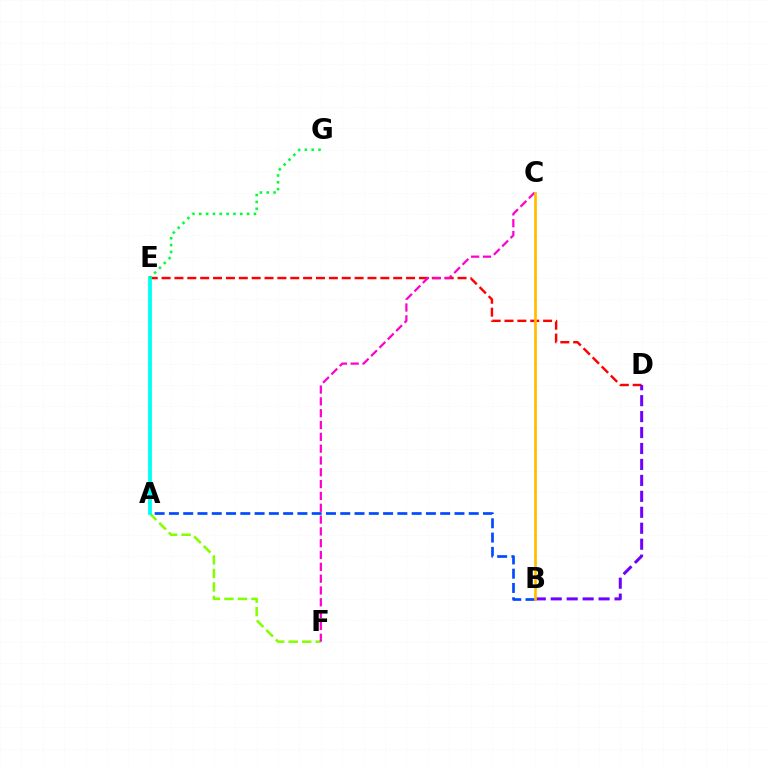{('D', 'E'): [{'color': '#ff0000', 'line_style': 'dashed', 'thickness': 1.75}], ('A', 'F'): [{'color': '#84ff00', 'line_style': 'dashed', 'thickness': 1.83}], ('A', 'E'): [{'color': '#00fff6', 'line_style': 'solid', 'thickness': 2.74}], ('B', 'D'): [{'color': '#7200ff', 'line_style': 'dashed', 'thickness': 2.17}], ('C', 'F'): [{'color': '#ff00cf', 'line_style': 'dashed', 'thickness': 1.61}], ('A', 'B'): [{'color': '#004bff', 'line_style': 'dashed', 'thickness': 1.94}], ('B', 'C'): [{'color': '#ffbd00', 'line_style': 'solid', 'thickness': 1.93}], ('E', 'G'): [{'color': '#00ff39', 'line_style': 'dotted', 'thickness': 1.86}]}